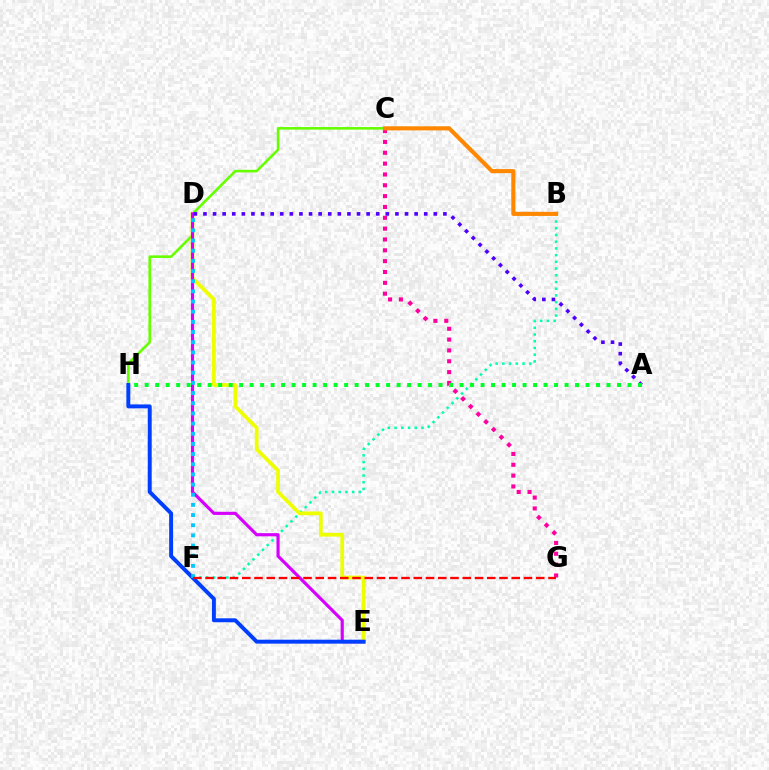{('C', 'G'): [{'color': '#ff00a0', 'line_style': 'dotted', 'thickness': 2.95}], ('B', 'F'): [{'color': '#00ffaf', 'line_style': 'dotted', 'thickness': 1.83}], ('C', 'H'): [{'color': '#66ff00', 'line_style': 'solid', 'thickness': 1.87}], ('D', 'E'): [{'color': '#eeff00', 'line_style': 'solid', 'thickness': 2.7}, {'color': '#d600ff', 'line_style': 'solid', 'thickness': 2.27}], ('B', 'C'): [{'color': '#ff8800', 'line_style': 'solid', 'thickness': 2.95}], ('A', 'D'): [{'color': '#4f00ff', 'line_style': 'dotted', 'thickness': 2.61}], ('E', 'H'): [{'color': '#003fff', 'line_style': 'solid', 'thickness': 2.84}], ('A', 'H'): [{'color': '#00ff27', 'line_style': 'dotted', 'thickness': 2.85}], ('D', 'F'): [{'color': '#00c7ff', 'line_style': 'dotted', 'thickness': 2.76}], ('F', 'G'): [{'color': '#ff0000', 'line_style': 'dashed', 'thickness': 1.66}]}